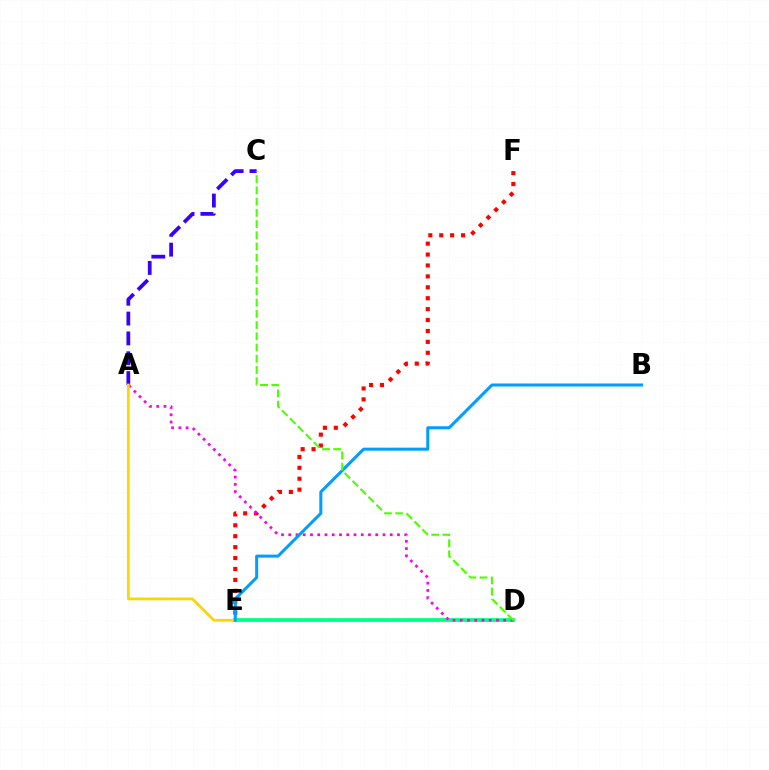{('E', 'F'): [{'color': '#ff0000', 'line_style': 'dotted', 'thickness': 2.97}], ('D', 'E'): [{'color': '#00ff86', 'line_style': 'solid', 'thickness': 2.69}], ('A', 'D'): [{'color': '#ff00ed', 'line_style': 'dotted', 'thickness': 1.97}], ('A', 'C'): [{'color': '#3700ff', 'line_style': 'dashed', 'thickness': 2.69}], ('A', 'E'): [{'color': '#ffd500', 'line_style': 'solid', 'thickness': 1.97}], ('B', 'E'): [{'color': '#009eff', 'line_style': 'solid', 'thickness': 2.18}], ('C', 'D'): [{'color': '#4fff00', 'line_style': 'dashed', 'thickness': 1.53}]}